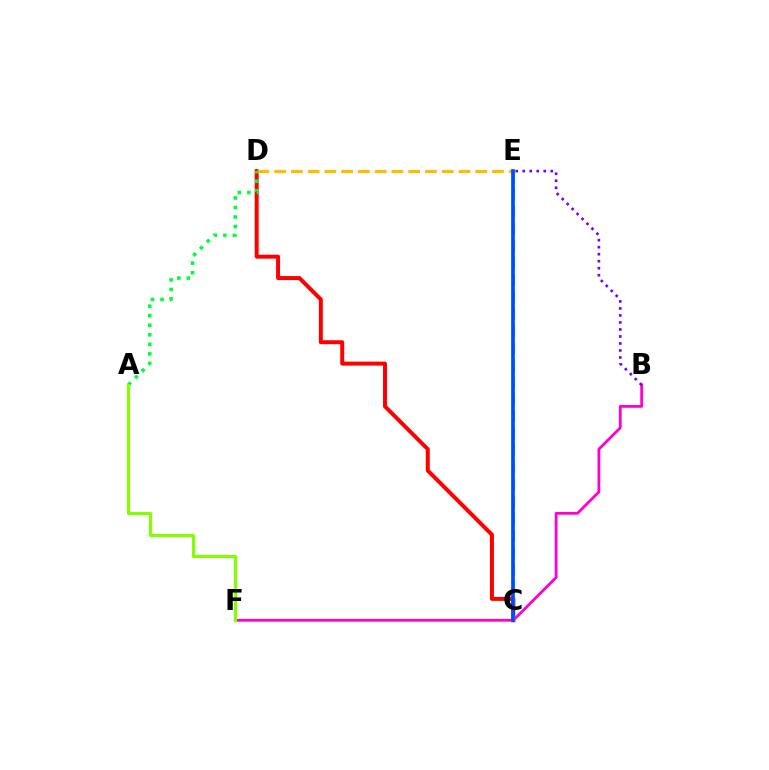{('C', 'D'): [{'color': '#ff0000', 'line_style': 'solid', 'thickness': 2.87}], ('B', 'F'): [{'color': '#ff00cf', 'line_style': 'solid', 'thickness': 2.01}], ('D', 'E'): [{'color': '#ffbd00', 'line_style': 'dashed', 'thickness': 2.28}], ('B', 'E'): [{'color': '#7200ff', 'line_style': 'dotted', 'thickness': 1.9}], ('C', 'E'): [{'color': '#00fff6', 'line_style': 'dashed', 'thickness': 2.32}, {'color': '#004bff', 'line_style': 'solid', 'thickness': 2.66}], ('A', 'D'): [{'color': '#00ff39', 'line_style': 'dotted', 'thickness': 2.59}], ('A', 'F'): [{'color': '#84ff00', 'line_style': 'solid', 'thickness': 2.27}]}